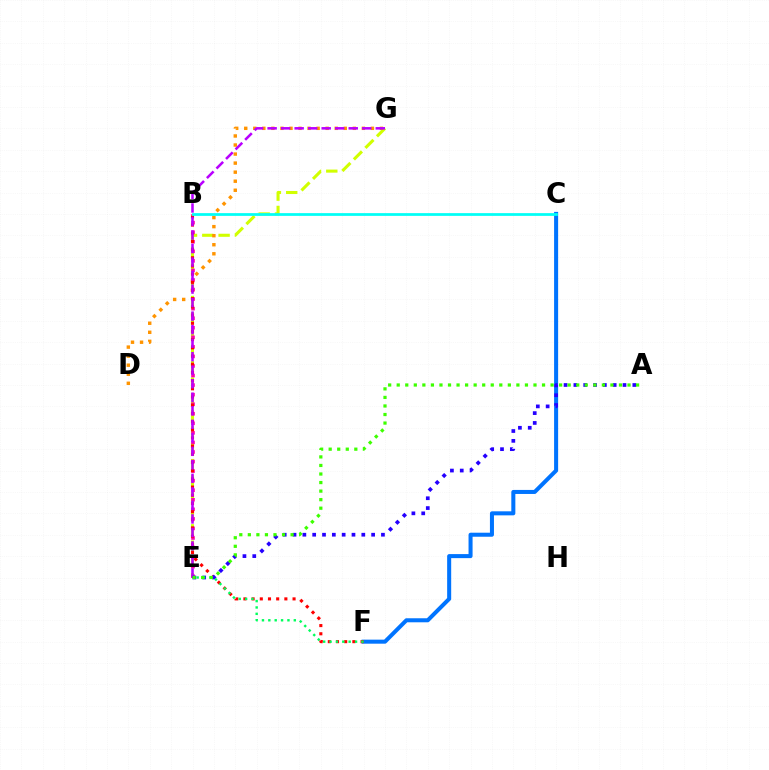{('E', 'G'): [{'color': '#d1ff00', 'line_style': 'dashed', 'thickness': 2.22}, {'color': '#b900ff', 'line_style': 'dashed', 'thickness': 1.84}], ('D', 'G'): [{'color': '#ff9400', 'line_style': 'dotted', 'thickness': 2.46}], ('C', 'F'): [{'color': '#0074ff', 'line_style': 'solid', 'thickness': 2.9}], ('B', 'E'): [{'color': '#ff00ac', 'line_style': 'dotted', 'thickness': 2.6}], ('B', 'F'): [{'color': '#ff0000', 'line_style': 'dotted', 'thickness': 2.22}], ('B', 'C'): [{'color': '#00fff6', 'line_style': 'solid', 'thickness': 1.97}], ('A', 'E'): [{'color': '#2500ff', 'line_style': 'dotted', 'thickness': 2.67}, {'color': '#3dff00', 'line_style': 'dotted', 'thickness': 2.32}], ('E', 'F'): [{'color': '#00ff5c', 'line_style': 'dotted', 'thickness': 1.73}]}